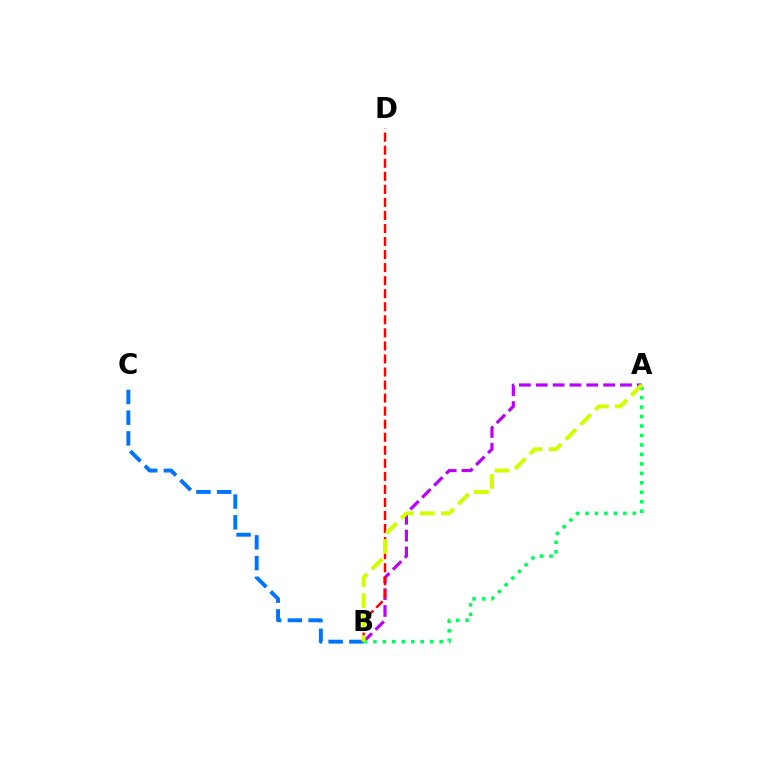{('A', 'B'): [{'color': '#b900ff', 'line_style': 'dashed', 'thickness': 2.29}, {'color': '#00ff5c', 'line_style': 'dotted', 'thickness': 2.57}, {'color': '#d1ff00', 'line_style': 'dashed', 'thickness': 2.85}], ('B', 'C'): [{'color': '#0074ff', 'line_style': 'dashed', 'thickness': 2.81}], ('B', 'D'): [{'color': '#ff0000', 'line_style': 'dashed', 'thickness': 1.77}]}